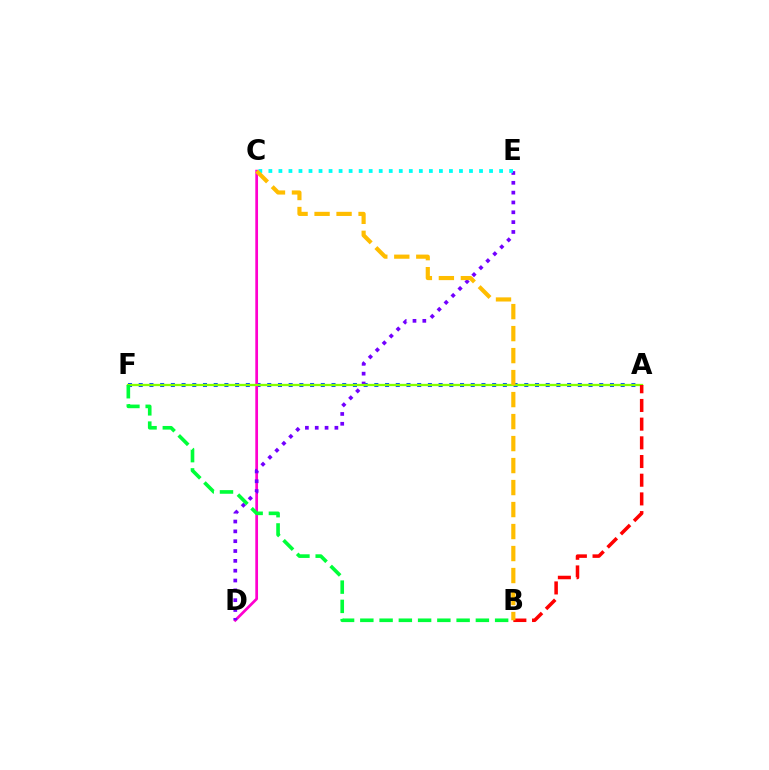{('A', 'F'): [{'color': '#004bff', 'line_style': 'dotted', 'thickness': 2.91}, {'color': '#84ff00', 'line_style': 'solid', 'thickness': 1.65}], ('C', 'D'): [{'color': '#ff00cf', 'line_style': 'solid', 'thickness': 1.97}], ('D', 'E'): [{'color': '#7200ff', 'line_style': 'dotted', 'thickness': 2.67}], ('A', 'B'): [{'color': '#ff0000', 'line_style': 'dashed', 'thickness': 2.54}], ('B', 'F'): [{'color': '#00ff39', 'line_style': 'dashed', 'thickness': 2.62}], ('C', 'E'): [{'color': '#00fff6', 'line_style': 'dotted', 'thickness': 2.73}], ('B', 'C'): [{'color': '#ffbd00', 'line_style': 'dashed', 'thickness': 2.99}]}